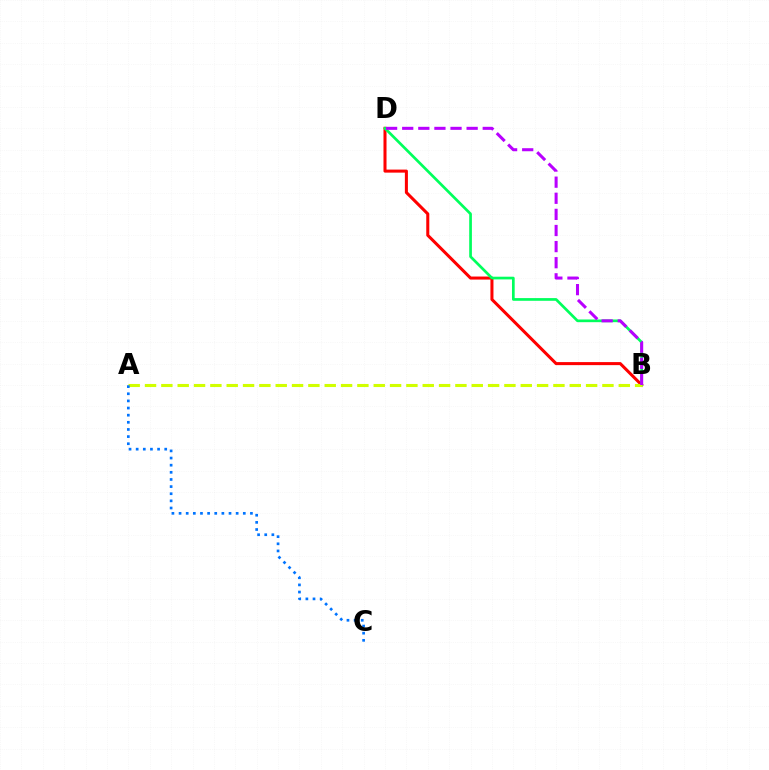{('B', 'D'): [{'color': '#ff0000', 'line_style': 'solid', 'thickness': 2.19}, {'color': '#00ff5c', 'line_style': 'solid', 'thickness': 1.94}, {'color': '#b900ff', 'line_style': 'dashed', 'thickness': 2.19}], ('A', 'B'): [{'color': '#d1ff00', 'line_style': 'dashed', 'thickness': 2.22}], ('A', 'C'): [{'color': '#0074ff', 'line_style': 'dotted', 'thickness': 1.94}]}